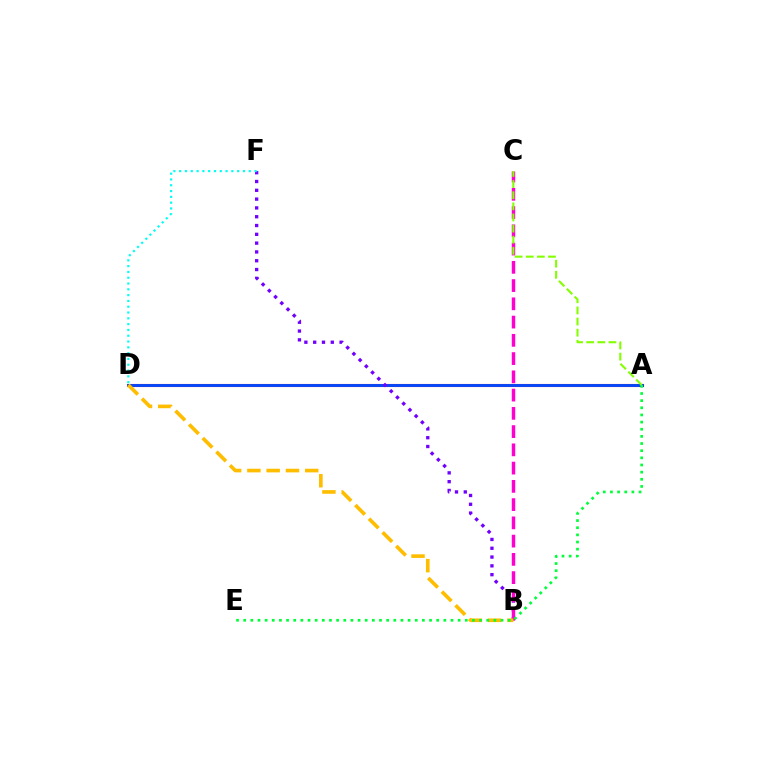{('A', 'D'): [{'color': '#ff0000', 'line_style': 'solid', 'thickness': 2.23}, {'color': '#004bff', 'line_style': 'solid', 'thickness': 2.04}], ('B', 'F'): [{'color': '#7200ff', 'line_style': 'dotted', 'thickness': 2.39}], ('B', 'C'): [{'color': '#ff00cf', 'line_style': 'dashed', 'thickness': 2.48}], ('B', 'D'): [{'color': '#ffbd00', 'line_style': 'dashed', 'thickness': 2.62}], ('A', 'E'): [{'color': '#00ff39', 'line_style': 'dotted', 'thickness': 1.94}], ('A', 'C'): [{'color': '#84ff00', 'line_style': 'dashed', 'thickness': 1.51}], ('D', 'F'): [{'color': '#00fff6', 'line_style': 'dotted', 'thickness': 1.58}]}